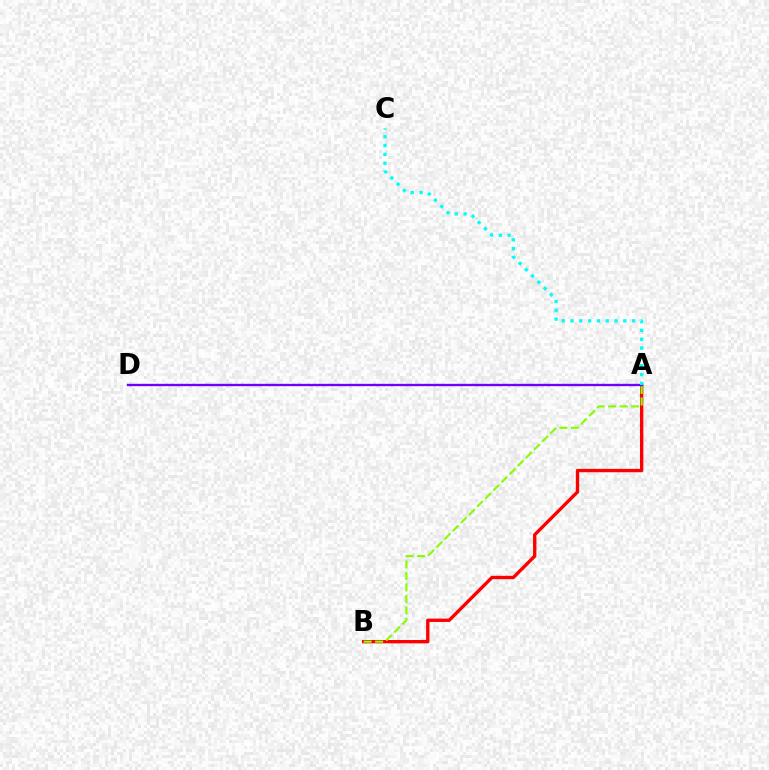{('A', 'B'): [{'color': '#ff0000', 'line_style': 'solid', 'thickness': 2.41}, {'color': '#84ff00', 'line_style': 'dashed', 'thickness': 1.56}], ('A', 'D'): [{'color': '#7200ff', 'line_style': 'solid', 'thickness': 1.69}], ('A', 'C'): [{'color': '#00fff6', 'line_style': 'dotted', 'thickness': 2.39}]}